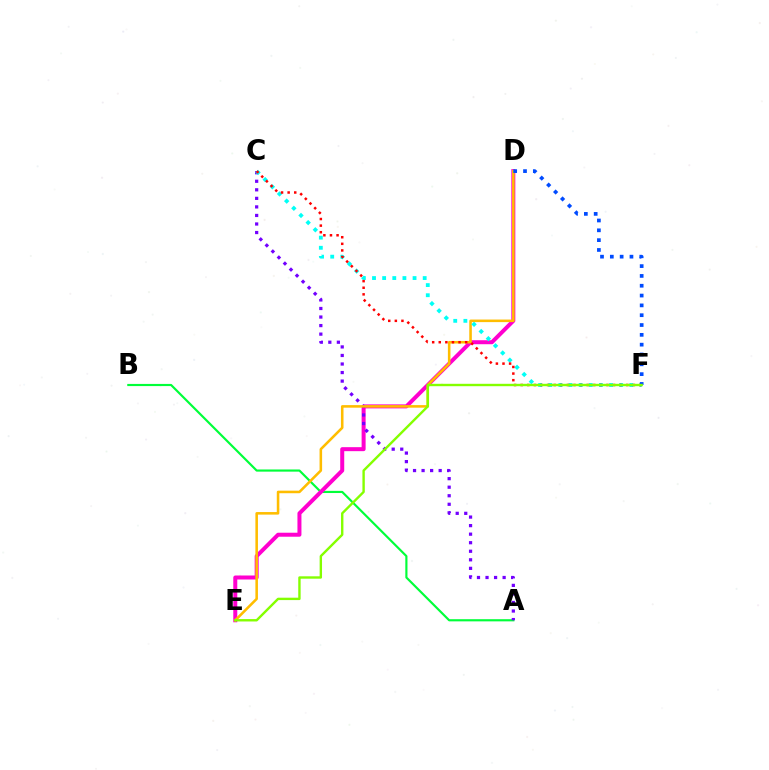{('A', 'B'): [{'color': '#00ff39', 'line_style': 'solid', 'thickness': 1.56}], ('D', 'E'): [{'color': '#ff00cf', 'line_style': 'solid', 'thickness': 2.88}, {'color': '#ffbd00', 'line_style': 'solid', 'thickness': 1.85}], ('A', 'C'): [{'color': '#7200ff', 'line_style': 'dotted', 'thickness': 2.32}], ('C', 'F'): [{'color': '#00fff6', 'line_style': 'dotted', 'thickness': 2.75}, {'color': '#ff0000', 'line_style': 'dotted', 'thickness': 1.79}], ('D', 'F'): [{'color': '#004bff', 'line_style': 'dotted', 'thickness': 2.67}], ('E', 'F'): [{'color': '#84ff00', 'line_style': 'solid', 'thickness': 1.72}]}